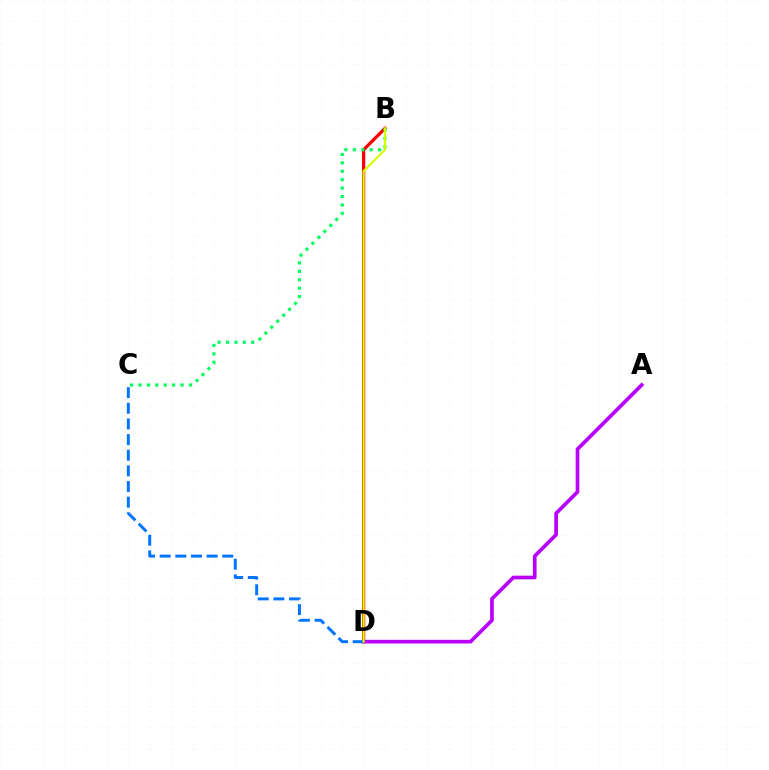{('B', 'D'): [{'color': '#ff0000', 'line_style': 'solid', 'thickness': 2.34}, {'color': '#d1ff00', 'line_style': 'solid', 'thickness': 1.57}], ('A', 'D'): [{'color': '#b900ff', 'line_style': 'solid', 'thickness': 2.65}], ('C', 'D'): [{'color': '#0074ff', 'line_style': 'dashed', 'thickness': 2.13}], ('B', 'C'): [{'color': '#00ff5c', 'line_style': 'dotted', 'thickness': 2.29}]}